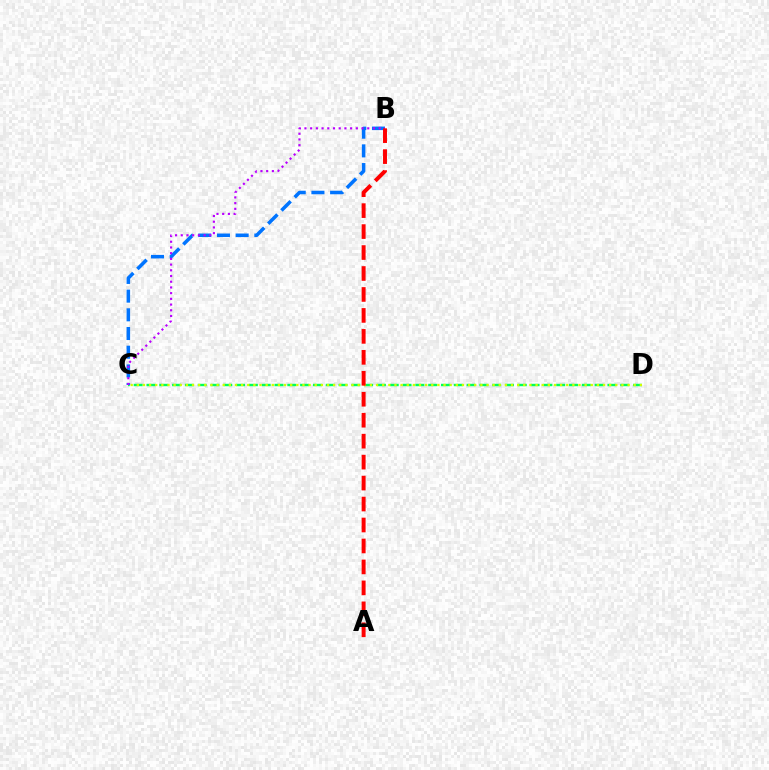{('C', 'D'): [{'color': '#00ff5c', 'line_style': 'dashed', 'thickness': 1.74}, {'color': '#d1ff00', 'line_style': 'dotted', 'thickness': 1.67}], ('B', 'C'): [{'color': '#0074ff', 'line_style': 'dashed', 'thickness': 2.54}, {'color': '#b900ff', 'line_style': 'dotted', 'thickness': 1.55}], ('A', 'B'): [{'color': '#ff0000', 'line_style': 'dashed', 'thickness': 2.85}]}